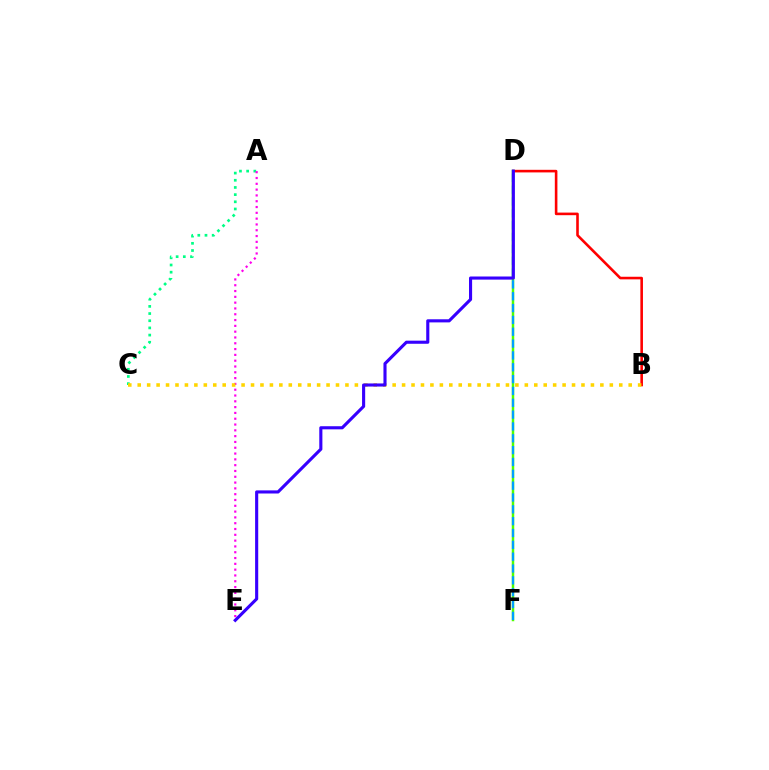{('D', 'F'): [{'color': '#4fff00', 'line_style': 'solid', 'thickness': 1.79}, {'color': '#009eff', 'line_style': 'dashed', 'thickness': 1.61}], ('A', 'C'): [{'color': '#00ff86', 'line_style': 'dotted', 'thickness': 1.95}], ('B', 'D'): [{'color': '#ff0000', 'line_style': 'solid', 'thickness': 1.87}], ('A', 'E'): [{'color': '#ff00ed', 'line_style': 'dotted', 'thickness': 1.58}], ('B', 'C'): [{'color': '#ffd500', 'line_style': 'dotted', 'thickness': 2.57}], ('D', 'E'): [{'color': '#3700ff', 'line_style': 'solid', 'thickness': 2.24}]}